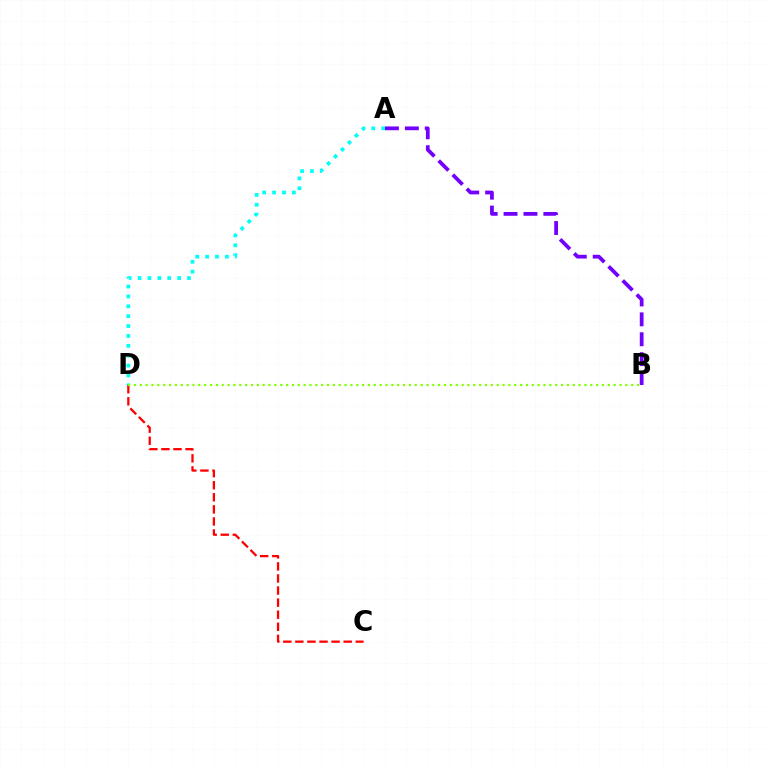{('C', 'D'): [{'color': '#ff0000', 'line_style': 'dashed', 'thickness': 1.64}], ('A', 'D'): [{'color': '#00fff6', 'line_style': 'dotted', 'thickness': 2.68}], ('A', 'B'): [{'color': '#7200ff', 'line_style': 'dashed', 'thickness': 2.7}], ('B', 'D'): [{'color': '#84ff00', 'line_style': 'dotted', 'thickness': 1.59}]}